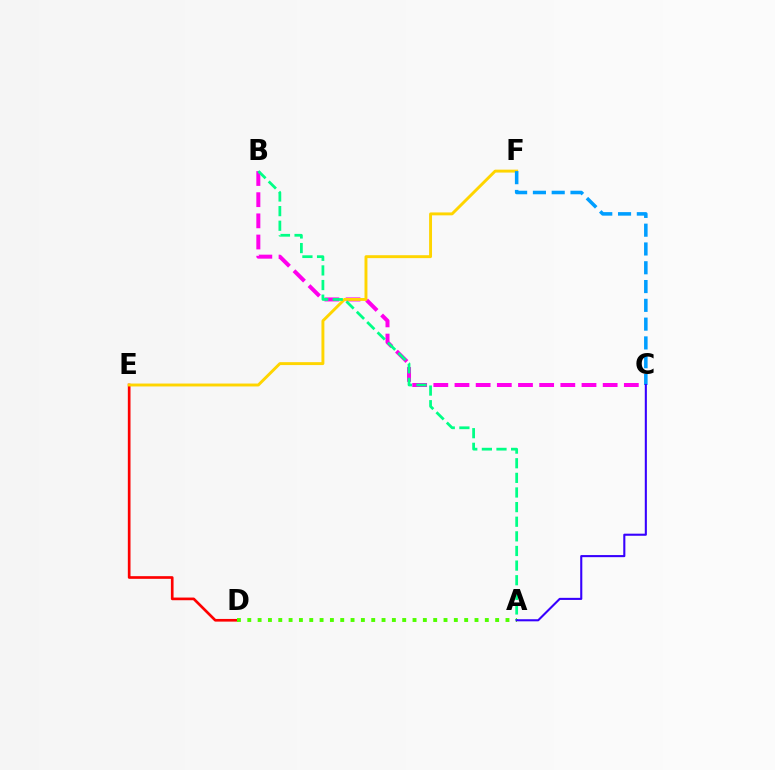{('D', 'E'): [{'color': '#ff0000', 'line_style': 'solid', 'thickness': 1.93}], ('B', 'C'): [{'color': '#ff00ed', 'line_style': 'dashed', 'thickness': 2.88}], ('A', 'D'): [{'color': '#4fff00', 'line_style': 'dotted', 'thickness': 2.81}], ('E', 'F'): [{'color': '#ffd500', 'line_style': 'solid', 'thickness': 2.1}], ('A', 'B'): [{'color': '#00ff86', 'line_style': 'dashed', 'thickness': 1.99}], ('C', 'F'): [{'color': '#009eff', 'line_style': 'dashed', 'thickness': 2.55}], ('A', 'C'): [{'color': '#3700ff', 'line_style': 'solid', 'thickness': 1.51}]}